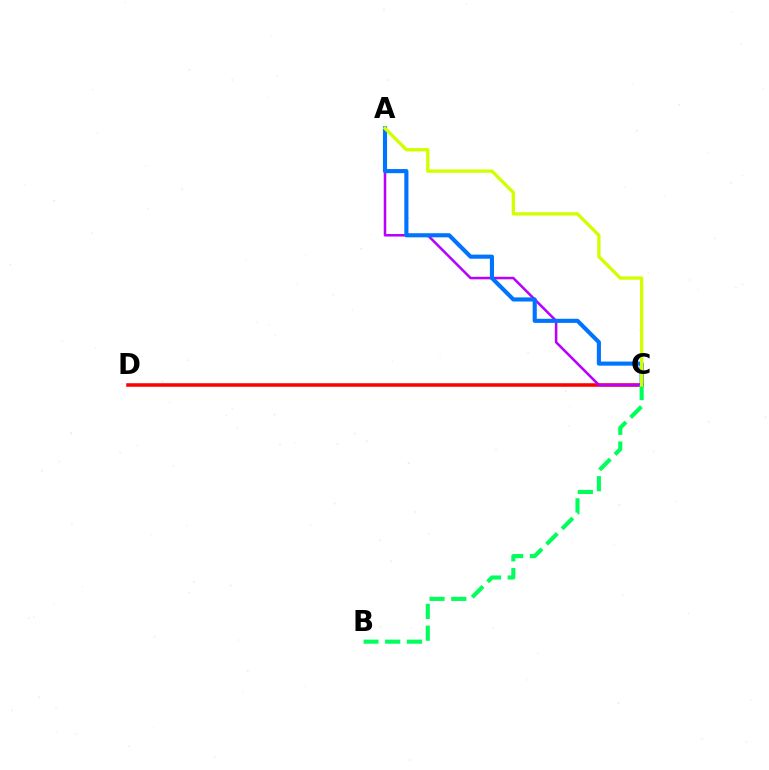{('C', 'D'): [{'color': '#ff0000', 'line_style': 'solid', 'thickness': 2.55}], ('A', 'C'): [{'color': '#b900ff', 'line_style': 'solid', 'thickness': 1.82}, {'color': '#0074ff', 'line_style': 'solid', 'thickness': 2.97}, {'color': '#d1ff00', 'line_style': 'solid', 'thickness': 2.39}], ('B', 'C'): [{'color': '#00ff5c', 'line_style': 'dashed', 'thickness': 2.96}]}